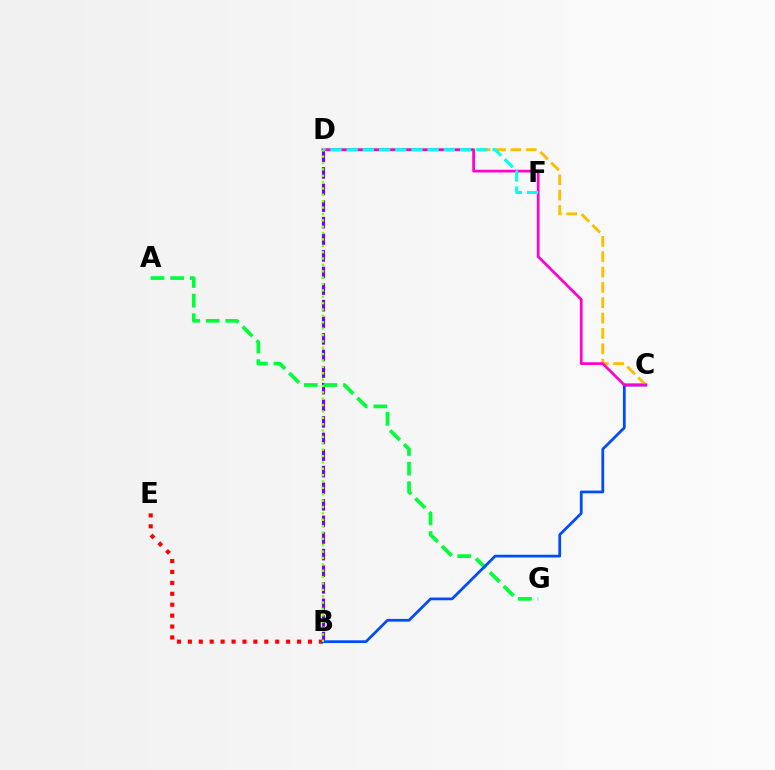{('B', 'E'): [{'color': '#ff0000', 'line_style': 'dotted', 'thickness': 2.97}], ('B', 'D'): [{'color': '#7200ff', 'line_style': 'dashed', 'thickness': 2.25}, {'color': '#84ff00', 'line_style': 'dotted', 'thickness': 1.73}], ('A', 'G'): [{'color': '#00ff39', 'line_style': 'dashed', 'thickness': 2.66}], ('B', 'C'): [{'color': '#004bff', 'line_style': 'solid', 'thickness': 1.98}], ('C', 'D'): [{'color': '#ffbd00', 'line_style': 'dashed', 'thickness': 2.08}, {'color': '#ff00cf', 'line_style': 'solid', 'thickness': 1.96}], ('D', 'F'): [{'color': '#00fff6', 'line_style': 'dashed', 'thickness': 2.2}]}